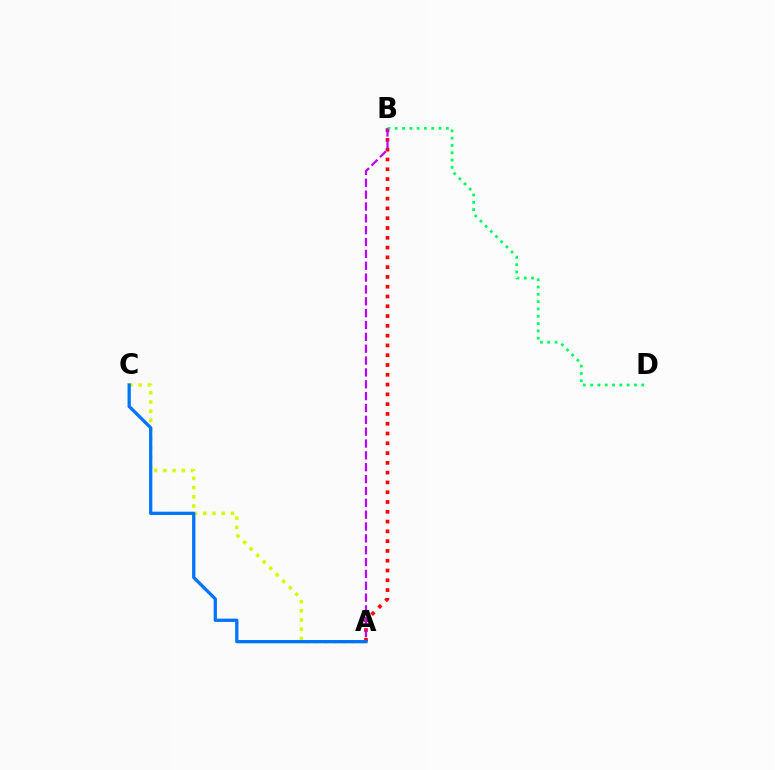{('A', 'B'): [{'color': '#ff0000', 'line_style': 'dotted', 'thickness': 2.66}, {'color': '#b900ff', 'line_style': 'dashed', 'thickness': 1.61}], ('A', 'C'): [{'color': '#d1ff00', 'line_style': 'dotted', 'thickness': 2.5}, {'color': '#0074ff', 'line_style': 'solid', 'thickness': 2.36}], ('B', 'D'): [{'color': '#00ff5c', 'line_style': 'dotted', 'thickness': 1.98}]}